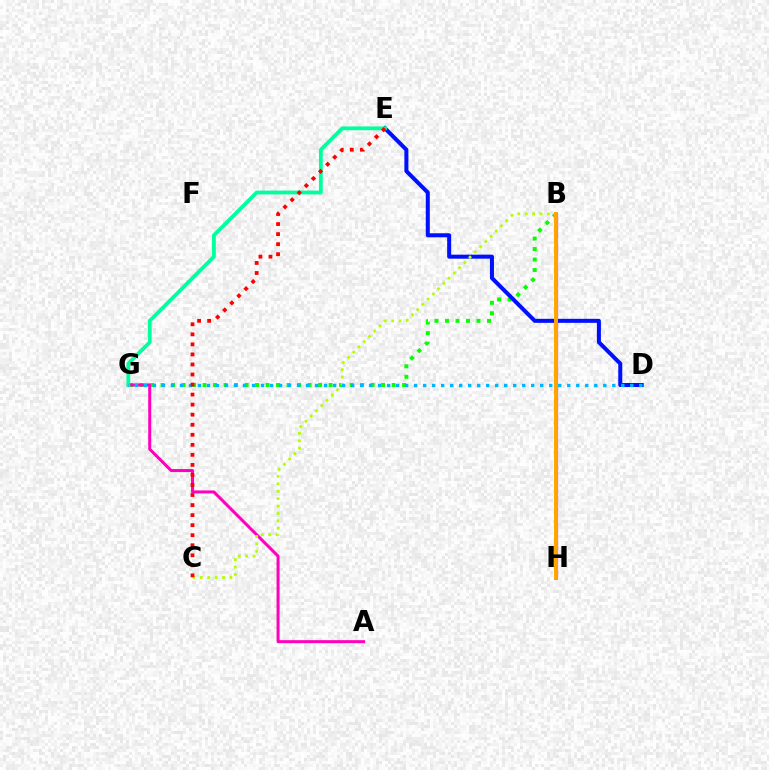{('B', 'G'): [{'color': '#08ff00', 'line_style': 'dotted', 'thickness': 2.85}], ('D', 'E'): [{'color': '#0010ff', 'line_style': 'solid', 'thickness': 2.9}], ('B', 'H'): [{'color': '#9b00ff', 'line_style': 'solid', 'thickness': 2.27}, {'color': '#ffa500', 'line_style': 'solid', 'thickness': 2.84}], ('A', 'G'): [{'color': '#ff00bd', 'line_style': 'solid', 'thickness': 2.17}], ('E', 'G'): [{'color': '#00ff9d', 'line_style': 'solid', 'thickness': 2.73}], ('B', 'C'): [{'color': '#b3ff00', 'line_style': 'dotted', 'thickness': 2.01}], ('D', 'G'): [{'color': '#00b5ff', 'line_style': 'dotted', 'thickness': 2.45}], ('C', 'E'): [{'color': '#ff0000', 'line_style': 'dotted', 'thickness': 2.73}]}